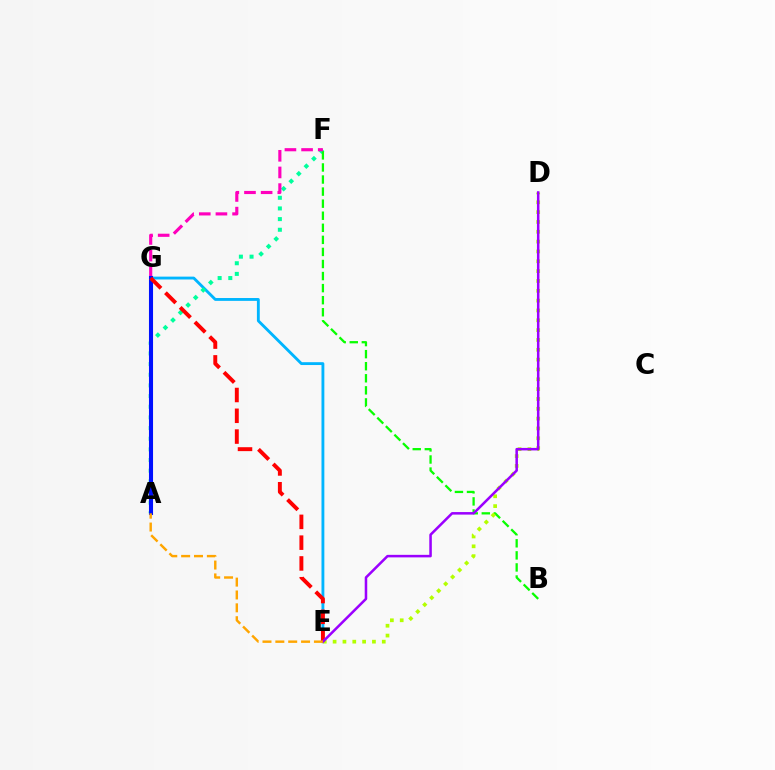{('E', 'G'): [{'color': '#00b5ff', 'line_style': 'solid', 'thickness': 2.05}, {'color': '#ff0000', 'line_style': 'dashed', 'thickness': 2.82}], ('A', 'F'): [{'color': '#00ff9d', 'line_style': 'dotted', 'thickness': 2.9}], ('B', 'F'): [{'color': '#08ff00', 'line_style': 'dashed', 'thickness': 1.64}], ('D', 'E'): [{'color': '#b3ff00', 'line_style': 'dotted', 'thickness': 2.67}, {'color': '#9b00ff', 'line_style': 'solid', 'thickness': 1.82}], ('F', 'G'): [{'color': '#ff00bd', 'line_style': 'dashed', 'thickness': 2.26}], ('A', 'G'): [{'color': '#0010ff', 'line_style': 'solid', 'thickness': 2.93}], ('A', 'E'): [{'color': '#ffa500', 'line_style': 'dashed', 'thickness': 1.75}]}